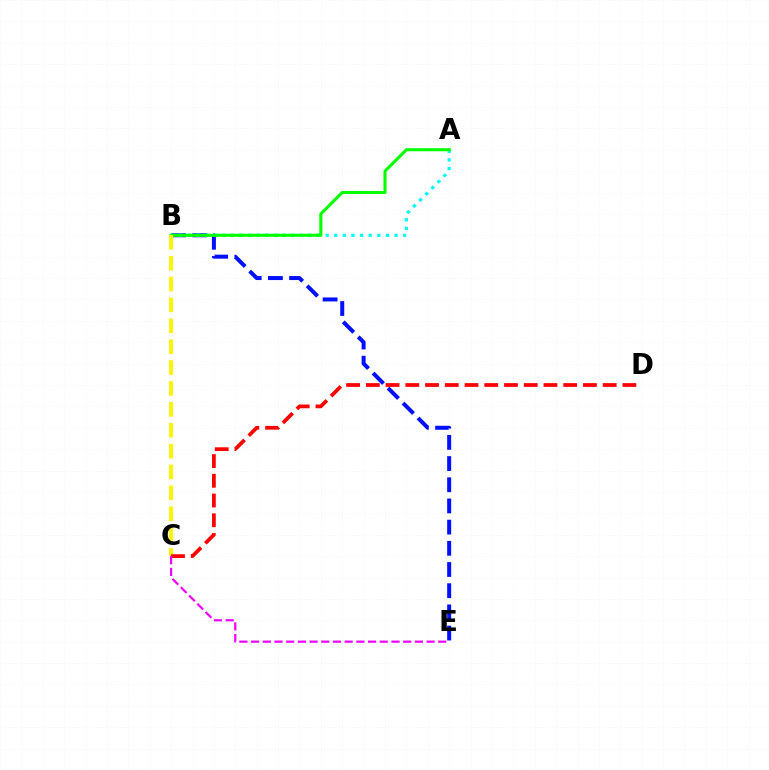{('B', 'E'): [{'color': '#0010ff', 'line_style': 'dashed', 'thickness': 2.88}], ('A', 'B'): [{'color': '#00fff6', 'line_style': 'dotted', 'thickness': 2.34}, {'color': '#08ff00', 'line_style': 'solid', 'thickness': 2.23}], ('B', 'C'): [{'color': '#fcf500', 'line_style': 'dashed', 'thickness': 2.84}], ('C', 'D'): [{'color': '#ff0000', 'line_style': 'dashed', 'thickness': 2.68}], ('C', 'E'): [{'color': '#ee00ff', 'line_style': 'dashed', 'thickness': 1.59}]}